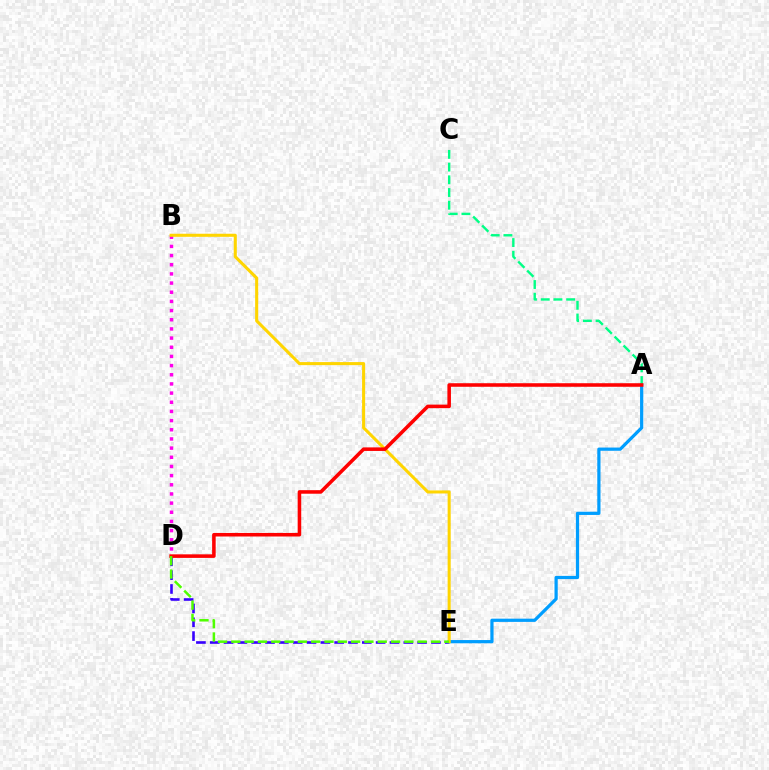{('D', 'E'): [{'color': '#3700ff', 'line_style': 'dashed', 'thickness': 1.88}, {'color': '#4fff00', 'line_style': 'dashed', 'thickness': 1.81}], ('A', 'E'): [{'color': '#009eff', 'line_style': 'solid', 'thickness': 2.32}], ('A', 'C'): [{'color': '#00ff86', 'line_style': 'dashed', 'thickness': 1.73}], ('B', 'D'): [{'color': '#ff00ed', 'line_style': 'dotted', 'thickness': 2.49}], ('B', 'E'): [{'color': '#ffd500', 'line_style': 'solid', 'thickness': 2.2}], ('A', 'D'): [{'color': '#ff0000', 'line_style': 'solid', 'thickness': 2.56}]}